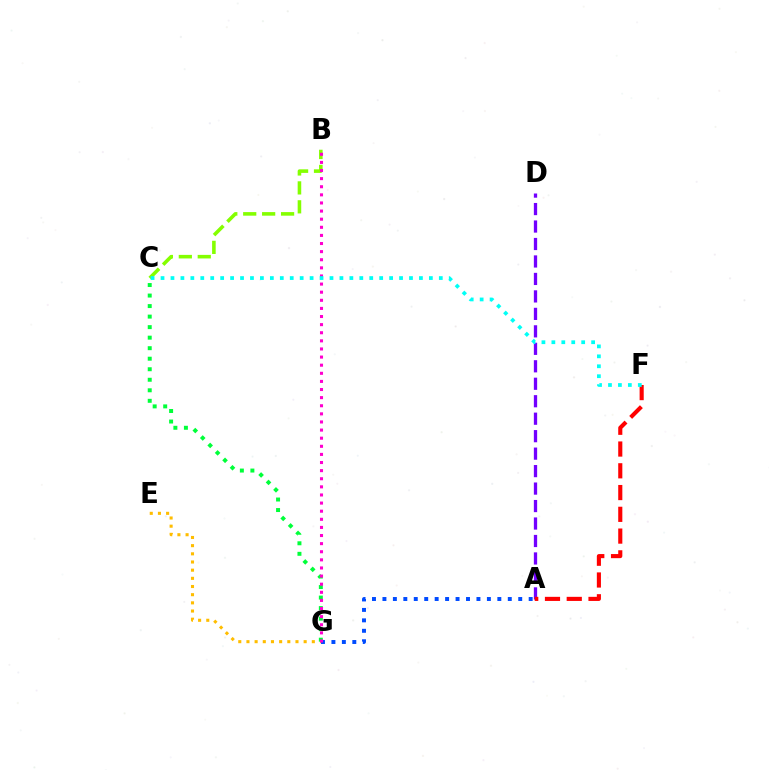{('B', 'C'): [{'color': '#84ff00', 'line_style': 'dashed', 'thickness': 2.57}], ('C', 'G'): [{'color': '#00ff39', 'line_style': 'dotted', 'thickness': 2.86}], ('E', 'G'): [{'color': '#ffbd00', 'line_style': 'dotted', 'thickness': 2.22}], ('A', 'G'): [{'color': '#004bff', 'line_style': 'dotted', 'thickness': 2.84}], ('B', 'G'): [{'color': '#ff00cf', 'line_style': 'dotted', 'thickness': 2.2}], ('A', 'D'): [{'color': '#7200ff', 'line_style': 'dashed', 'thickness': 2.37}], ('A', 'F'): [{'color': '#ff0000', 'line_style': 'dashed', 'thickness': 2.96}], ('C', 'F'): [{'color': '#00fff6', 'line_style': 'dotted', 'thickness': 2.7}]}